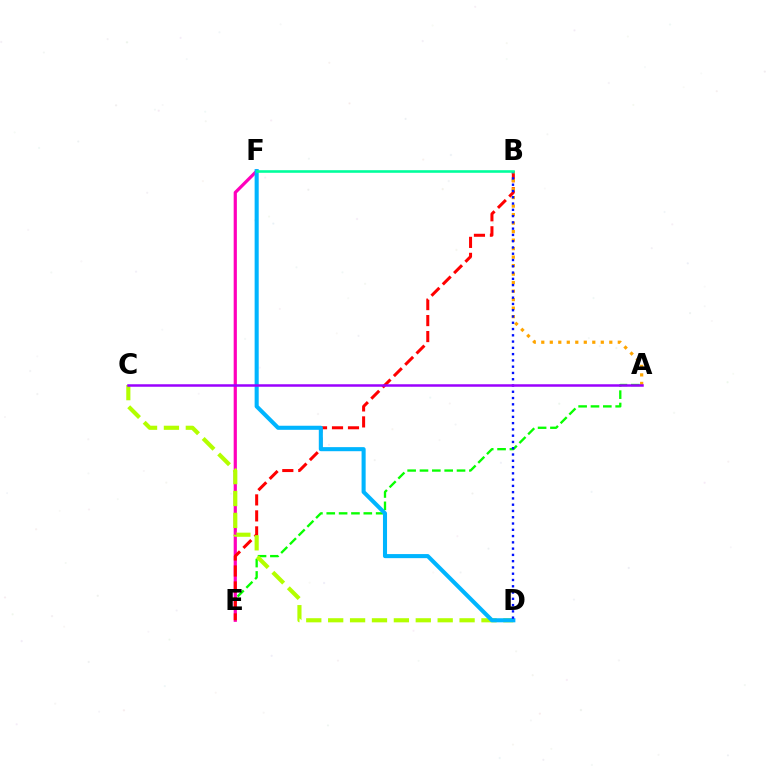{('A', 'E'): [{'color': '#08ff00', 'line_style': 'dashed', 'thickness': 1.68}], ('E', 'F'): [{'color': '#ff00bd', 'line_style': 'solid', 'thickness': 2.31}], ('B', 'E'): [{'color': '#ff0000', 'line_style': 'dashed', 'thickness': 2.17}], ('C', 'D'): [{'color': '#b3ff00', 'line_style': 'dashed', 'thickness': 2.98}], ('D', 'F'): [{'color': '#00b5ff', 'line_style': 'solid', 'thickness': 2.93}], ('A', 'B'): [{'color': '#ffa500', 'line_style': 'dotted', 'thickness': 2.31}], ('B', 'D'): [{'color': '#0010ff', 'line_style': 'dotted', 'thickness': 1.7}], ('A', 'C'): [{'color': '#9b00ff', 'line_style': 'solid', 'thickness': 1.8}], ('B', 'F'): [{'color': '#00ff9d', 'line_style': 'solid', 'thickness': 1.87}]}